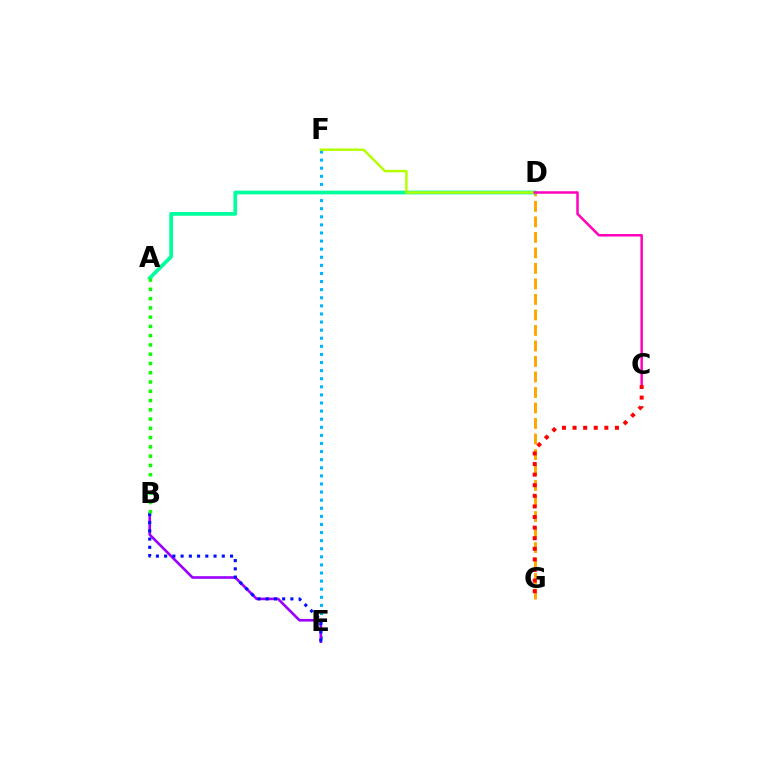{('D', 'G'): [{'color': '#ffa500', 'line_style': 'dashed', 'thickness': 2.11}], ('E', 'F'): [{'color': '#00b5ff', 'line_style': 'dotted', 'thickness': 2.2}], ('B', 'E'): [{'color': '#9b00ff', 'line_style': 'solid', 'thickness': 1.89}, {'color': '#0010ff', 'line_style': 'dotted', 'thickness': 2.24}], ('A', 'D'): [{'color': '#00ff9d', 'line_style': 'solid', 'thickness': 2.68}], ('D', 'F'): [{'color': '#b3ff00', 'line_style': 'solid', 'thickness': 1.77}], ('C', 'D'): [{'color': '#ff00bd', 'line_style': 'solid', 'thickness': 1.8}], ('C', 'G'): [{'color': '#ff0000', 'line_style': 'dotted', 'thickness': 2.88}], ('A', 'B'): [{'color': '#08ff00', 'line_style': 'dotted', 'thickness': 2.52}]}